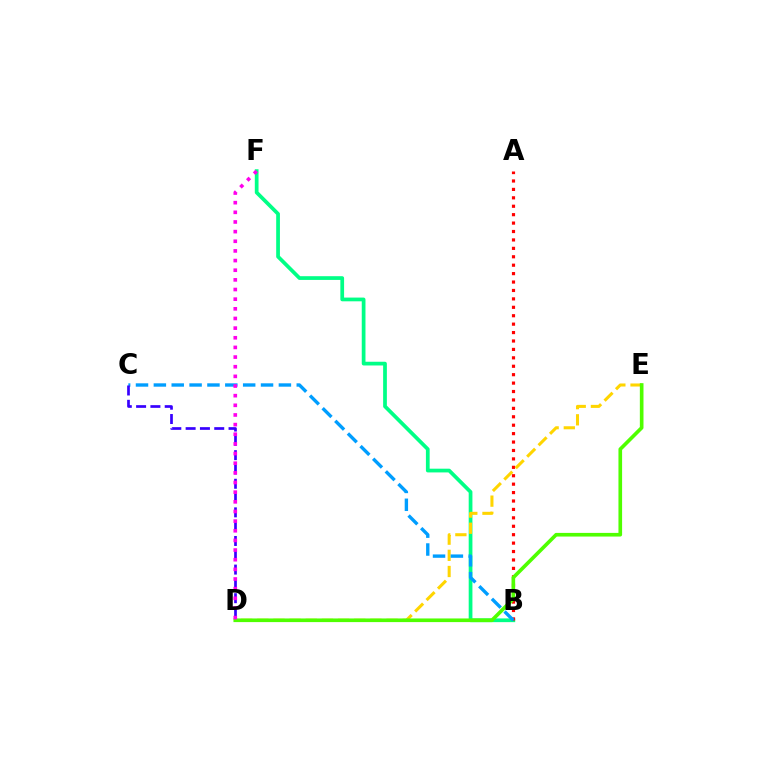{('B', 'F'): [{'color': '#00ff86', 'line_style': 'solid', 'thickness': 2.69}], ('A', 'B'): [{'color': '#ff0000', 'line_style': 'dotted', 'thickness': 2.29}], ('D', 'E'): [{'color': '#ffd500', 'line_style': 'dashed', 'thickness': 2.2}, {'color': '#4fff00', 'line_style': 'solid', 'thickness': 2.63}], ('B', 'C'): [{'color': '#009eff', 'line_style': 'dashed', 'thickness': 2.43}], ('C', 'D'): [{'color': '#3700ff', 'line_style': 'dashed', 'thickness': 1.94}], ('D', 'F'): [{'color': '#ff00ed', 'line_style': 'dotted', 'thickness': 2.62}]}